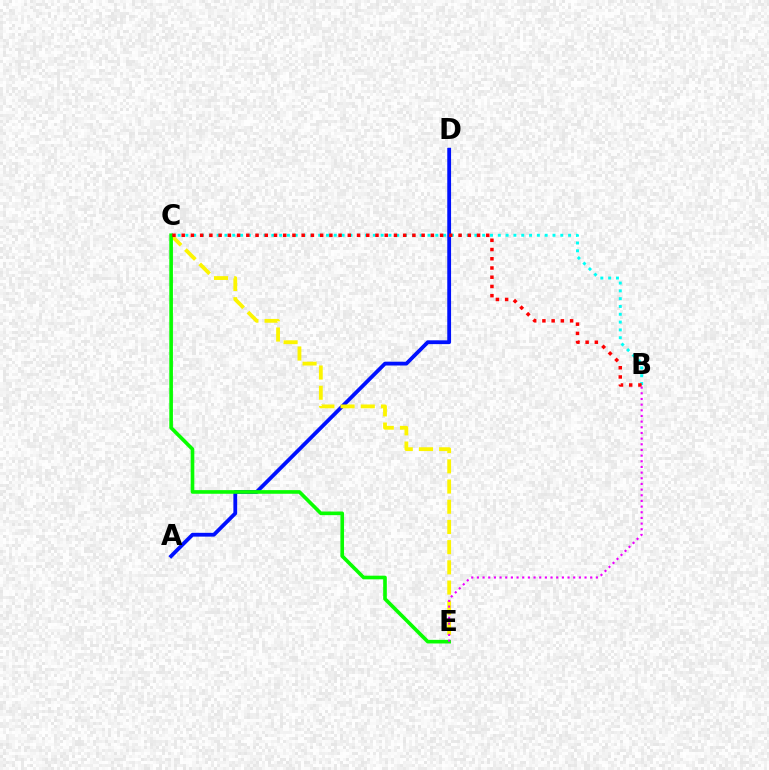{('A', 'D'): [{'color': '#0010ff', 'line_style': 'solid', 'thickness': 2.74}], ('C', 'E'): [{'color': '#fcf500', 'line_style': 'dashed', 'thickness': 2.74}, {'color': '#08ff00', 'line_style': 'solid', 'thickness': 2.62}], ('B', 'C'): [{'color': '#00fff6', 'line_style': 'dotted', 'thickness': 2.12}, {'color': '#ff0000', 'line_style': 'dotted', 'thickness': 2.51}], ('B', 'E'): [{'color': '#ee00ff', 'line_style': 'dotted', 'thickness': 1.54}]}